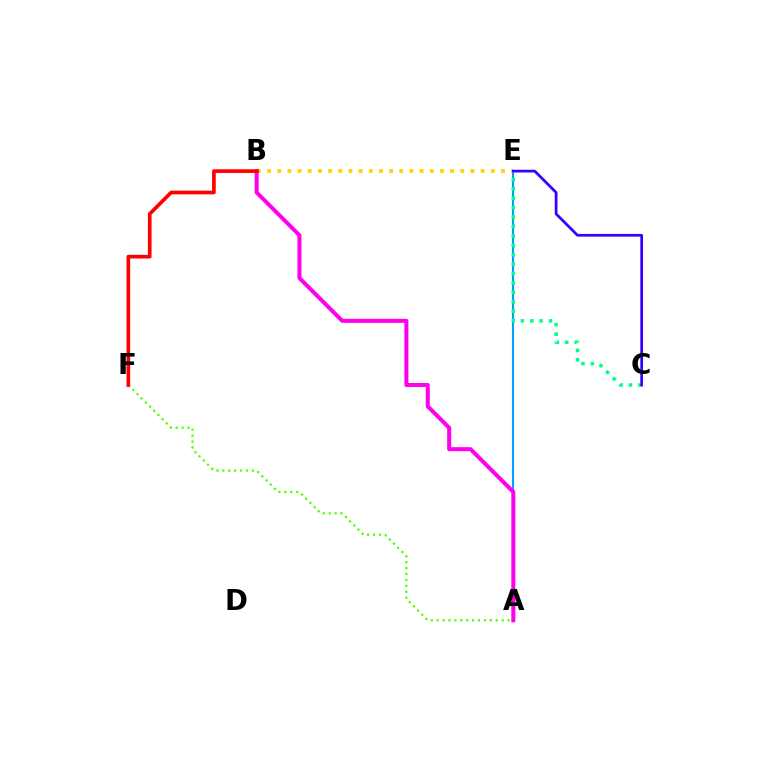{('A', 'F'): [{'color': '#4fff00', 'line_style': 'dotted', 'thickness': 1.61}], ('A', 'E'): [{'color': '#009eff', 'line_style': 'solid', 'thickness': 1.52}], ('B', 'E'): [{'color': '#ffd500', 'line_style': 'dotted', 'thickness': 2.76}], ('A', 'B'): [{'color': '#ff00ed', 'line_style': 'solid', 'thickness': 2.88}], ('C', 'E'): [{'color': '#00ff86', 'line_style': 'dotted', 'thickness': 2.55}, {'color': '#3700ff', 'line_style': 'solid', 'thickness': 1.97}], ('B', 'F'): [{'color': '#ff0000', 'line_style': 'solid', 'thickness': 2.64}]}